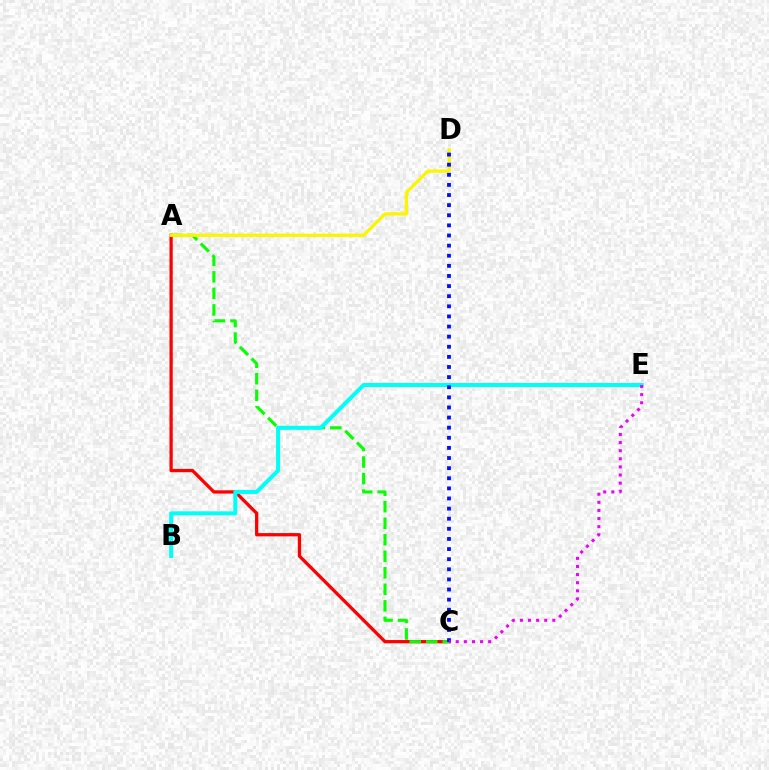{('A', 'C'): [{'color': '#ff0000', 'line_style': 'solid', 'thickness': 2.36}, {'color': '#08ff00', 'line_style': 'dashed', 'thickness': 2.24}], ('A', 'D'): [{'color': '#fcf500', 'line_style': 'solid', 'thickness': 2.35}], ('B', 'E'): [{'color': '#00fff6', 'line_style': 'solid', 'thickness': 2.87}], ('C', 'D'): [{'color': '#0010ff', 'line_style': 'dotted', 'thickness': 2.75}], ('C', 'E'): [{'color': '#ee00ff', 'line_style': 'dotted', 'thickness': 2.2}]}